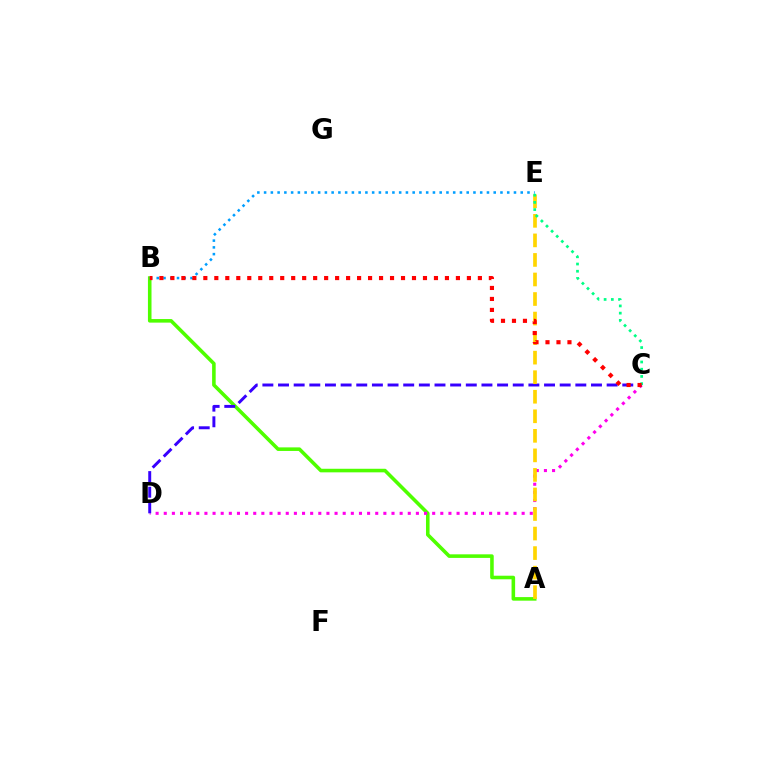{('A', 'B'): [{'color': '#4fff00', 'line_style': 'solid', 'thickness': 2.57}], ('B', 'E'): [{'color': '#009eff', 'line_style': 'dotted', 'thickness': 1.83}], ('C', 'D'): [{'color': '#ff00ed', 'line_style': 'dotted', 'thickness': 2.21}, {'color': '#3700ff', 'line_style': 'dashed', 'thickness': 2.13}], ('A', 'E'): [{'color': '#ffd500', 'line_style': 'dashed', 'thickness': 2.66}], ('C', 'E'): [{'color': '#00ff86', 'line_style': 'dotted', 'thickness': 1.96}], ('B', 'C'): [{'color': '#ff0000', 'line_style': 'dotted', 'thickness': 2.98}]}